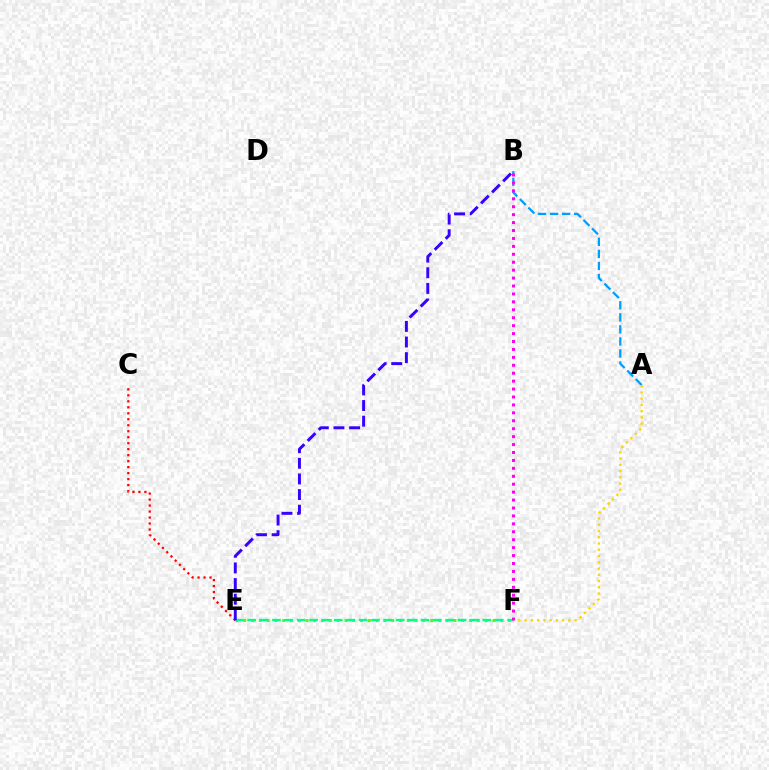{('A', 'B'): [{'color': '#009eff', 'line_style': 'dashed', 'thickness': 1.64}], ('E', 'F'): [{'color': '#4fff00', 'line_style': 'dotted', 'thickness': 2.12}, {'color': '#00ff86', 'line_style': 'dashed', 'thickness': 1.68}], ('C', 'E'): [{'color': '#ff0000', 'line_style': 'dotted', 'thickness': 1.63}], ('A', 'F'): [{'color': '#ffd500', 'line_style': 'dotted', 'thickness': 1.7}], ('B', 'F'): [{'color': '#ff00ed', 'line_style': 'dotted', 'thickness': 2.15}], ('B', 'E'): [{'color': '#3700ff', 'line_style': 'dashed', 'thickness': 2.12}]}